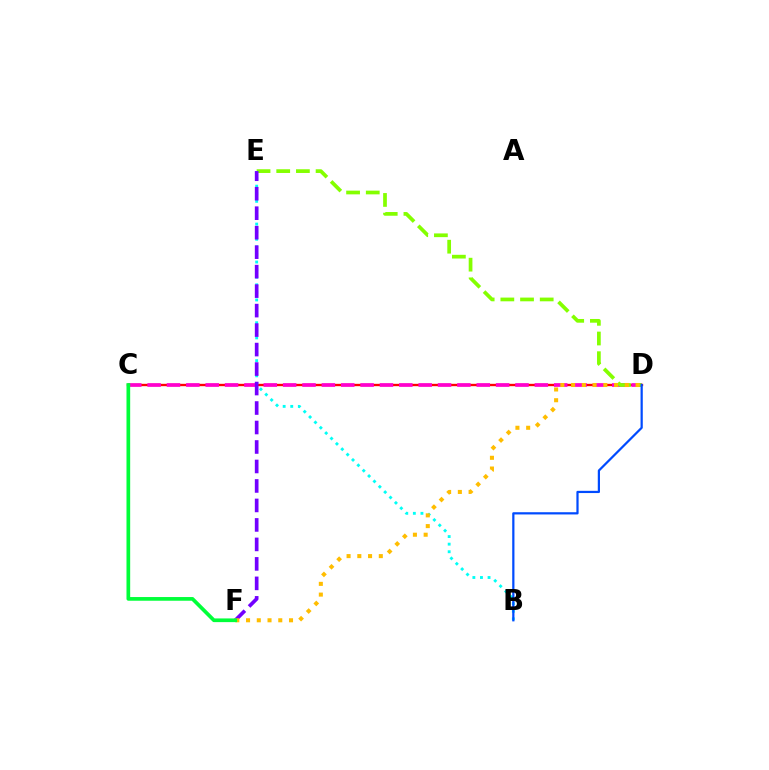{('C', 'D'): [{'color': '#ff0000', 'line_style': 'solid', 'thickness': 1.7}, {'color': '#ff00cf', 'line_style': 'dashed', 'thickness': 2.63}], ('D', 'E'): [{'color': '#84ff00', 'line_style': 'dashed', 'thickness': 2.67}], ('B', 'E'): [{'color': '#00fff6', 'line_style': 'dotted', 'thickness': 2.06}], ('E', 'F'): [{'color': '#7200ff', 'line_style': 'dashed', 'thickness': 2.65}], ('B', 'D'): [{'color': '#004bff', 'line_style': 'solid', 'thickness': 1.6}], ('D', 'F'): [{'color': '#ffbd00', 'line_style': 'dotted', 'thickness': 2.92}], ('C', 'F'): [{'color': '#00ff39', 'line_style': 'solid', 'thickness': 2.66}]}